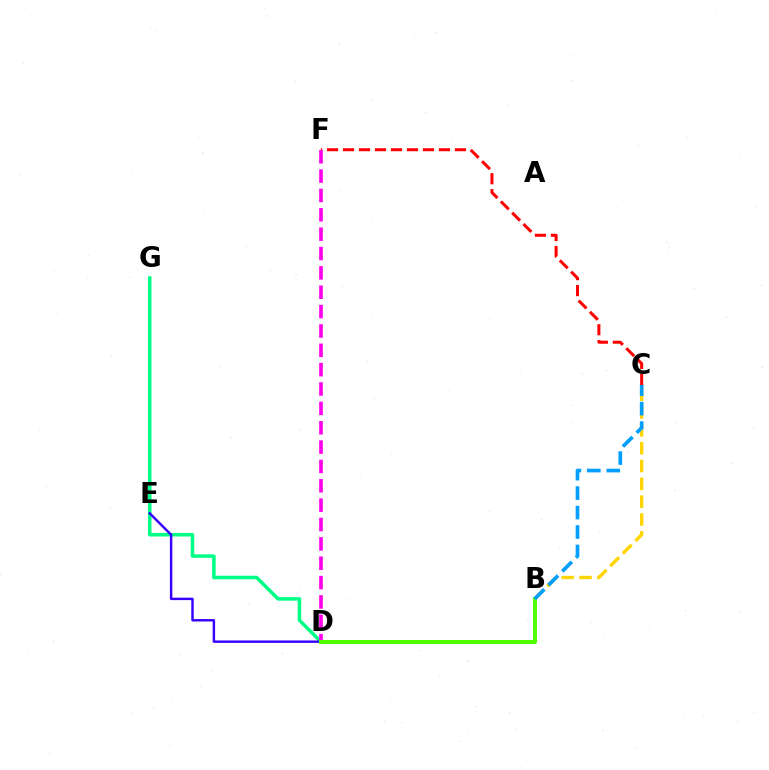{('C', 'F'): [{'color': '#ff0000', 'line_style': 'dashed', 'thickness': 2.17}], ('D', 'G'): [{'color': '#00ff86', 'line_style': 'solid', 'thickness': 2.55}], ('D', 'E'): [{'color': '#3700ff', 'line_style': 'solid', 'thickness': 1.75}], ('B', 'C'): [{'color': '#ffd500', 'line_style': 'dashed', 'thickness': 2.42}, {'color': '#009eff', 'line_style': 'dashed', 'thickness': 2.64}], ('D', 'F'): [{'color': '#ff00ed', 'line_style': 'dashed', 'thickness': 2.63}], ('B', 'D'): [{'color': '#4fff00', 'line_style': 'solid', 'thickness': 2.86}]}